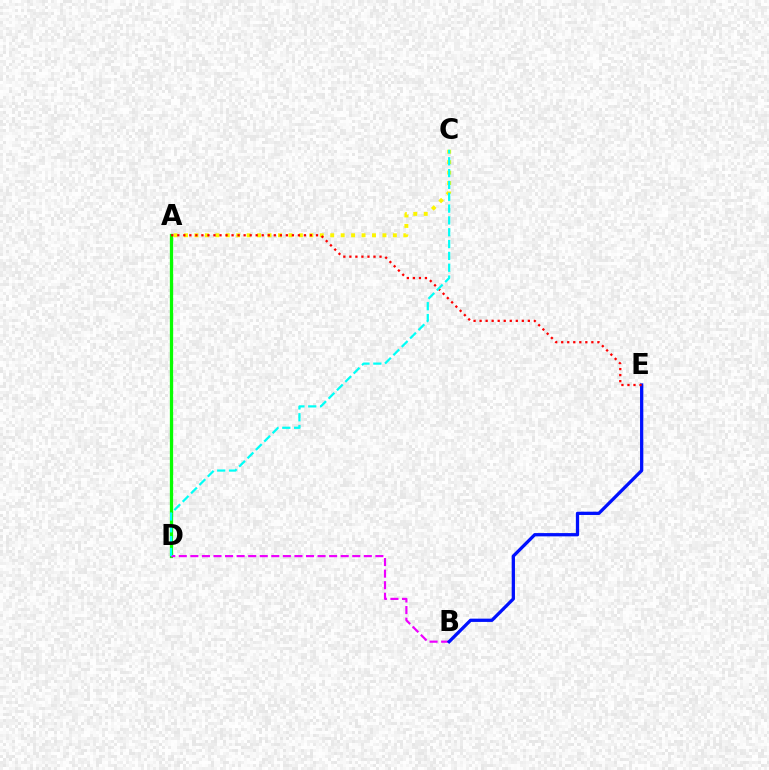{('A', 'D'): [{'color': '#08ff00', 'line_style': 'solid', 'thickness': 2.36}], ('B', 'D'): [{'color': '#ee00ff', 'line_style': 'dashed', 'thickness': 1.57}], ('A', 'C'): [{'color': '#fcf500', 'line_style': 'dotted', 'thickness': 2.84}], ('B', 'E'): [{'color': '#0010ff', 'line_style': 'solid', 'thickness': 2.36}], ('A', 'E'): [{'color': '#ff0000', 'line_style': 'dotted', 'thickness': 1.64}], ('C', 'D'): [{'color': '#00fff6', 'line_style': 'dashed', 'thickness': 1.61}]}